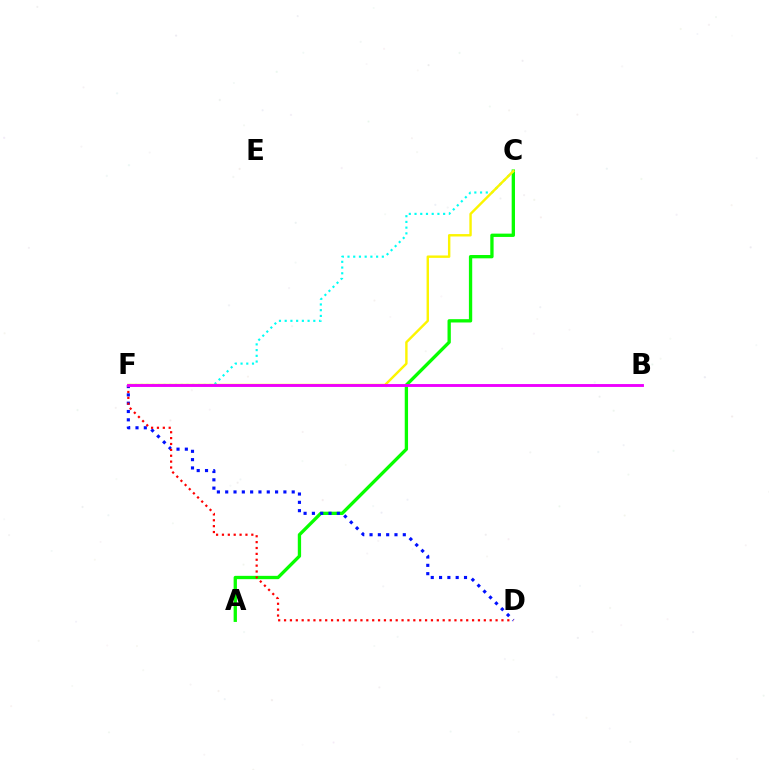{('A', 'C'): [{'color': '#08ff00', 'line_style': 'solid', 'thickness': 2.39}], ('C', 'F'): [{'color': '#00fff6', 'line_style': 'dotted', 'thickness': 1.55}, {'color': '#fcf500', 'line_style': 'solid', 'thickness': 1.74}], ('D', 'F'): [{'color': '#0010ff', 'line_style': 'dotted', 'thickness': 2.26}, {'color': '#ff0000', 'line_style': 'dotted', 'thickness': 1.6}], ('B', 'F'): [{'color': '#ee00ff', 'line_style': 'solid', 'thickness': 2.07}]}